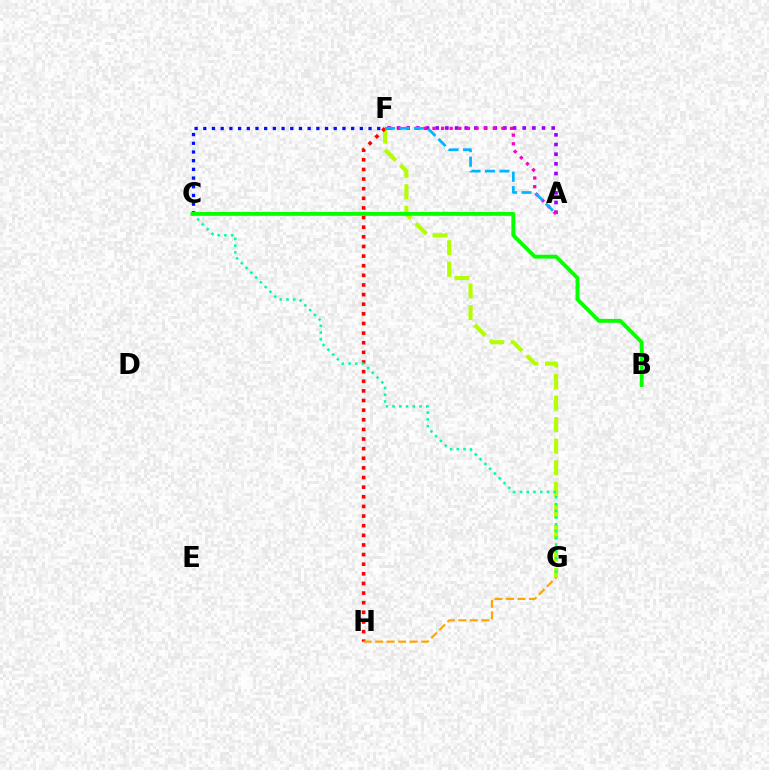{('C', 'F'): [{'color': '#0010ff', 'line_style': 'dotted', 'thickness': 2.36}], ('F', 'G'): [{'color': '#b3ff00', 'line_style': 'dashed', 'thickness': 2.93}], ('F', 'H'): [{'color': '#ff0000', 'line_style': 'dotted', 'thickness': 2.62}], ('C', 'G'): [{'color': '#00ff9d', 'line_style': 'dotted', 'thickness': 1.83}], ('A', 'F'): [{'color': '#9b00ff', 'line_style': 'dotted', 'thickness': 2.63}, {'color': '#ff00bd', 'line_style': 'dotted', 'thickness': 2.34}, {'color': '#00b5ff', 'line_style': 'dashed', 'thickness': 1.97}], ('G', 'H'): [{'color': '#ffa500', 'line_style': 'dashed', 'thickness': 1.56}], ('B', 'C'): [{'color': '#08ff00', 'line_style': 'solid', 'thickness': 2.8}]}